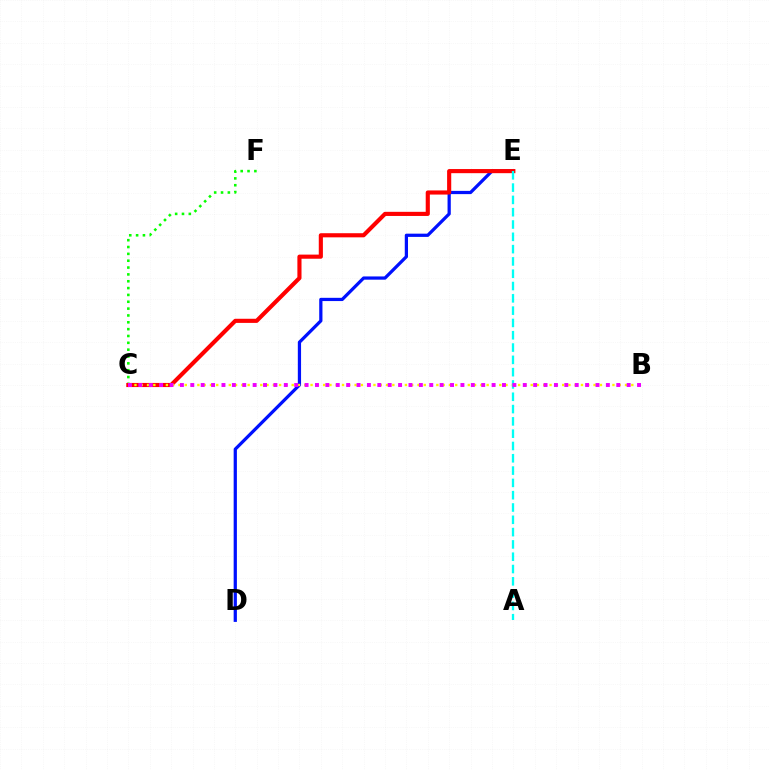{('D', 'E'): [{'color': '#0010ff', 'line_style': 'solid', 'thickness': 2.33}], ('C', 'F'): [{'color': '#08ff00', 'line_style': 'dotted', 'thickness': 1.86}], ('C', 'E'): [{'color': '#ff0000', 'line_style': 'solid', 'thickness': 2.97}], ('B', 'C'): [{'color': '#fcf500', 'line_style': 'dotted', 'thickness': 1.71}, {'color': '#ee00ff', 'line_style': 'dotted', 'thickness': 2.82}], ('A', 'E'): [{'color': '#00fff6', 'line_style': 'dashed', 'thickness': 1.67}]}